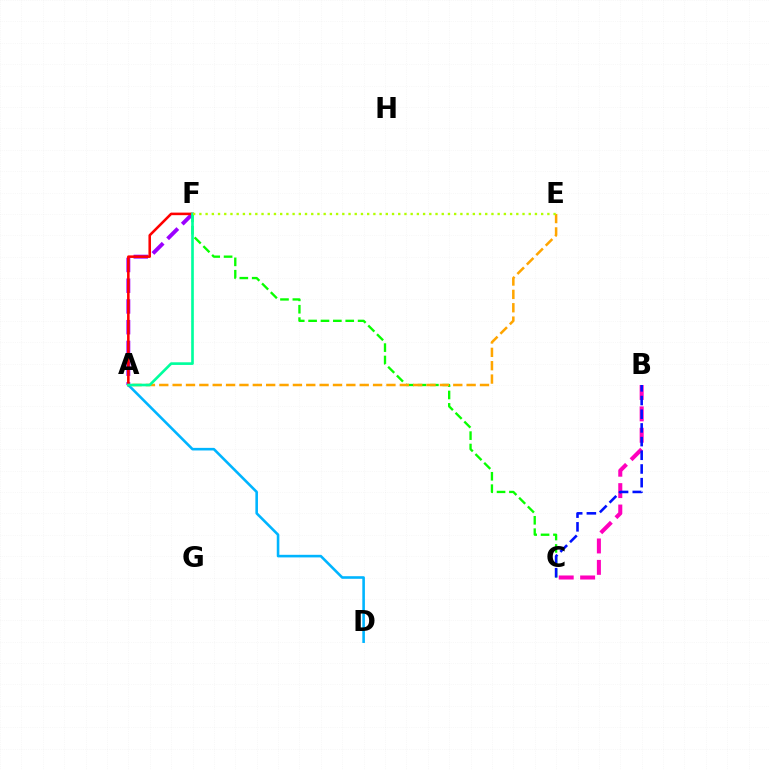{('A', 'F'): [{'color': '#9b00ff', 'line_style': 'dashed', 'thickness': 2.82}, {'color': '#ff0000', 'line_style': 'solid', 'thickness': 1.84}, {'color': '#00ff9d', 'line_style': 'solid', 'thickness': 1.91}], ('C', 'F'): [{'color': '#08ff00', 'line_style': 'dashed', 'thickness': 1.68}], ('A', 'D'): [{'color': '#00b5ff', 'line_style': 'solid', 'thickness': 1.87}], ('A', 'E'): [{'color': '#ffa500', 'line_style': 'dashed', 'thickness': 1.82}], ('E', 'F'): [{'color': '#b3ff00', 'line_style': 'dotted', 'thickness': 1.69}], ('B', 'C'): [{'color': '#ff00bd', 'line_style': 'dashed', 'thickness': 2.91}, {'color': '#0010ff', 'line_style': 'dashed', 'thickness': 1.86}]}